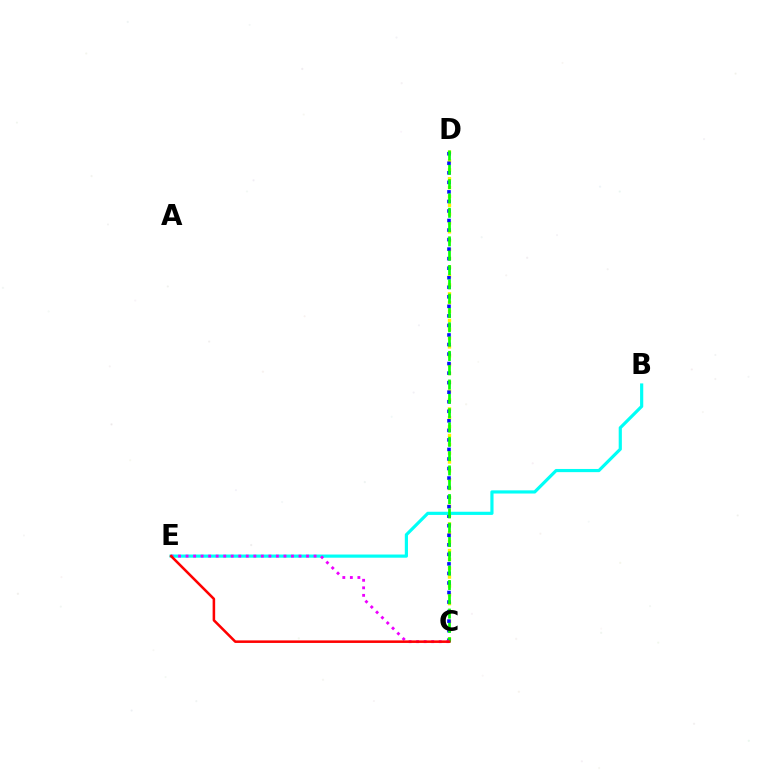{('C', 'D'): [{'color': '#fcf500', 'line_style': 'dotted', 'thickness': 2.41}, {'color': '#0010ff', 'line_style': 'dotted', 'thickness': 2.59}, {'color': '#08ff00', 'line_style': 'dashed', 'thickness': 1.94}], ('B', 'E'): [{'color': '#00fff6', 'line_style': 'solid', 'thickness': 2.28}], ('C', 'E'): [{'color': '#ee00ff', 'line_style': 'dotted', 'thickness': 2.05}, {'color': '#ff0000', 'line_style': 'solid', 'thickness': 1.83}]}